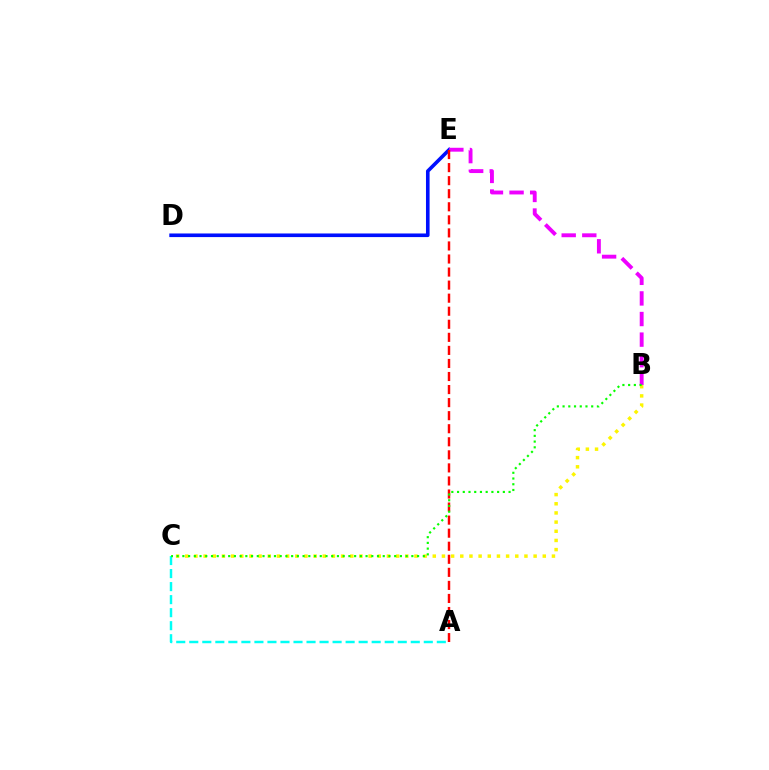{('D', 'E'): [{'color': '#0010ff', 'line_style': 'solid', 'thickness': 2.6}], ('A', 'C'): [{'color': '#00fff6', 'line_style': 'dashed', 'thickness': 1.77}], ('B', 'E'): [{'color': '#ee00ff', 'line_style': 'dashed', 'thickness': 2.8}], ('A', 'E'): [{'color': '#ff0000', 'line_style': 'dashed', 'thickness': 1.77}], ('B', 'C'): [{'color': '#fcf500', 'line_style': 'dotted', 'thickness': 2.49}, {'color': '#08ff00', 'line_style': 'dotted', 'thickness': 1.56}]}